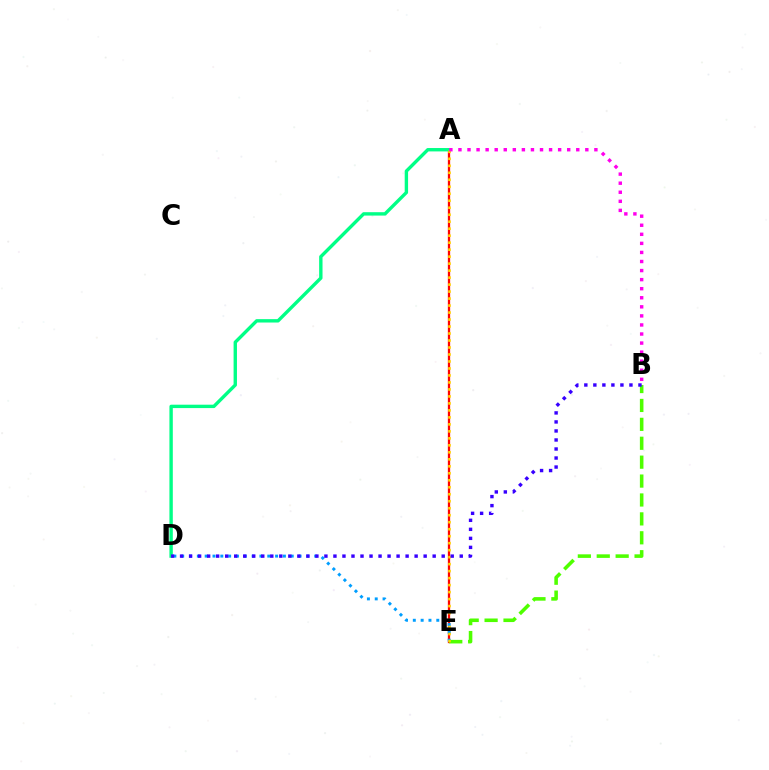{('A', 'E'): [{'color': '#ff0000', 'line_style': 'solid', 'thickness': 1.64}, {'color': '#ffd500', 'line_style': 'dotted', 'thickness': 1.9}], ('D', 'E'): [{'color': '#009eff', 'line_style': 'dotted', 'thickness': 2.13}], ('B', 'E'): [{'color': '#4fff00', 'line_style': 'dashed', 'thickness': 2.57}], ('A', 'D'): [{'color': '#00ff86', 'line_style': 'solid', 'thickness': 2.44}], ('B', 'D'): [{'color': '#3700ff', 'line_style': 'dotted', 'thickness': 2.45}], ('A', 'B'): [{'color': '#ff00ed', 'line_style': 'dotted', 'thickness': 2.46}]}